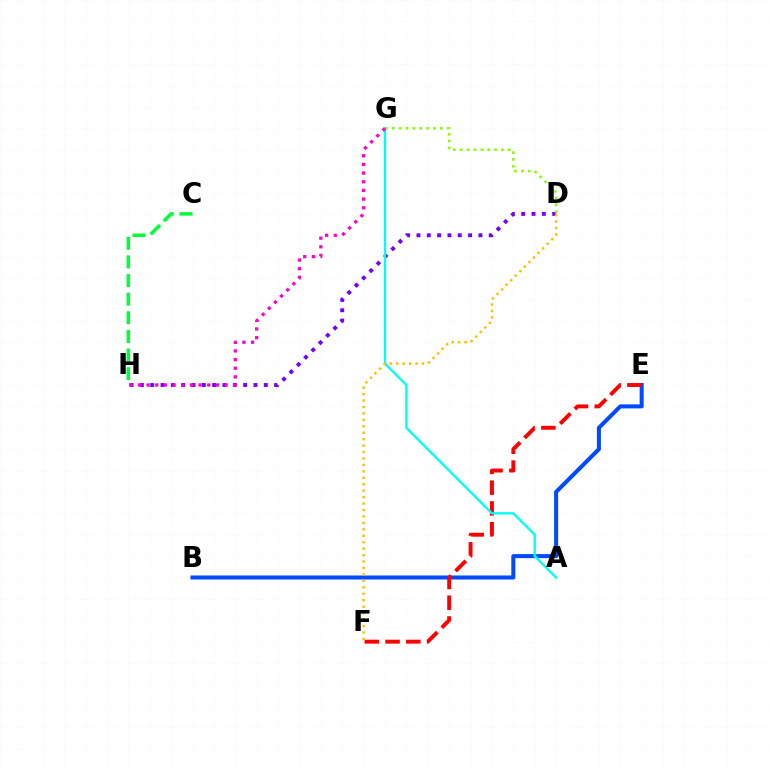{('D', 'H'): [{'color': '#7200ff', 'line_style': 'dotted', 'thickness': 2.81}], ('B', 'E'): [{'color': '#004bff', 'line_style': 'solid', 'thickness': 2.9}], ('E', 'F'): [{'color': '#ff0000', 'line_style': 'dashed', 'thickness': 2.82}], ('C', 'H'): [{'color': '#00ff39', 'line_style': 'dashed', 'thickness': 2.53}], ('D', 'G'): [{'color': '#84ff00', 'line_style': 'dotted', 'thickness': 1.87}], ('A', 'G'): [{'color': '#00fff6', 'line_style': 'solid', 'thickness': 1.7}], ('G', 'H'): [{'color': '#ff00cf', 'line_style': 'dotted', 'thickness': 2.35}], ('D', 'F'): [{'color': '#ffbd00', 'line_style': 'dotted', 'thickness': 1.75}]}